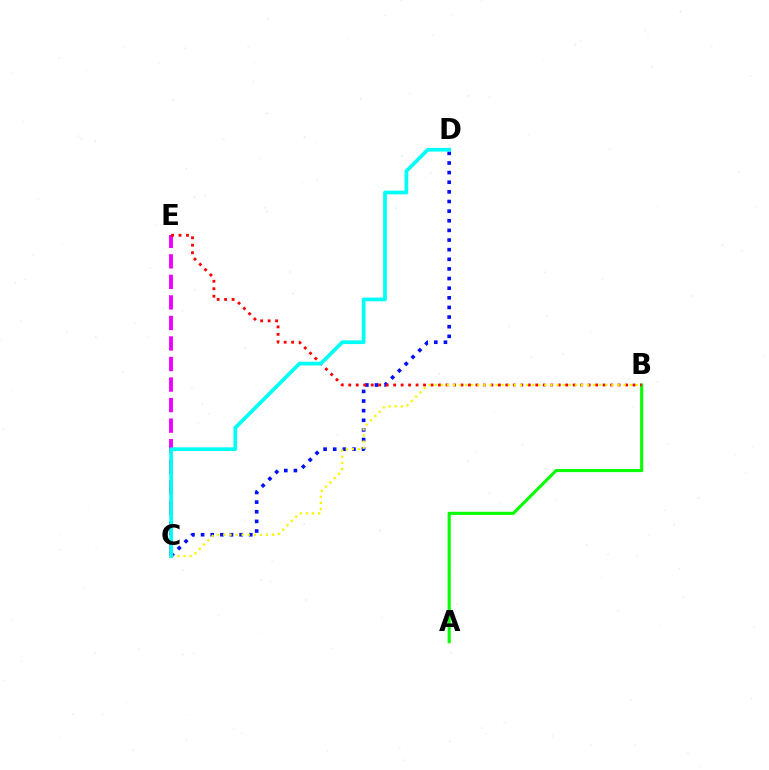{('C', 'E'): [{'color': '#ee00ff', 'line_style': 'dashed', 'thickness': 2.79}], ('C', 'D'): [{'color': '#0010ff', 'line_style': 'dotted', 'thickness': 2.62}, {'color': '#00fff6', 'line_style': 'solid', 'thickness': 2.67}], ('A', 'B'): [{'color': '#08ff00', 'line_style': 'solid', 'thickness': 2.25}], ('B', 'E'): [{'color': '#ff0000', 'line_style': 'dotted', 'thickness': 2.03}], ('B', 'C'): [{'color': '#fcf500', 'line_style': 'dotted', 'thickness': 1.66}]}